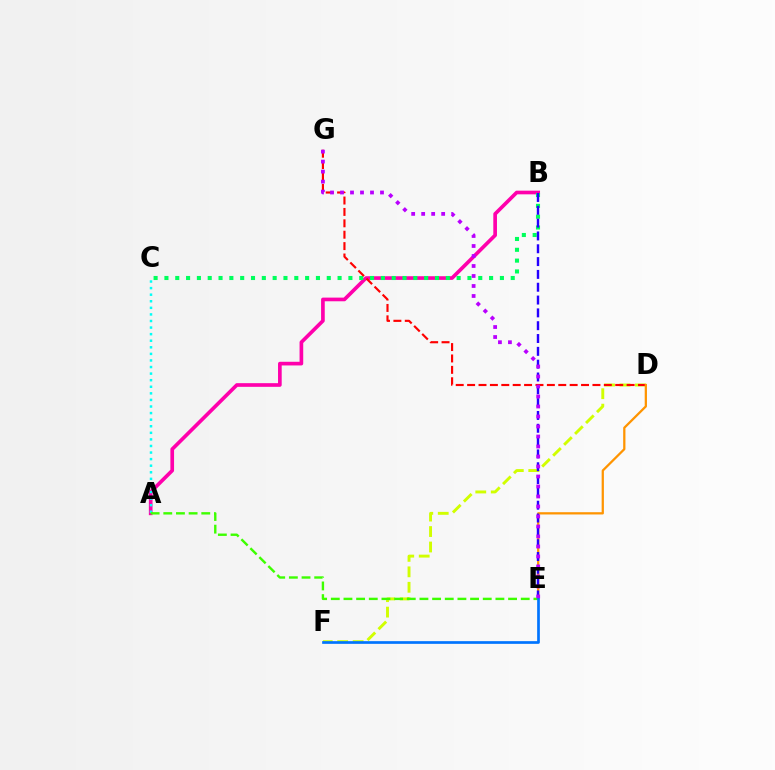{('D', 'F'): [{'color': '#d1ff00', 'line_style': 'dashed', 'thickness': 2.1}], ('A', 'B'): [{'color': '#ff00ac', 'line_style': 'solid', 'thickness': 2.64}], ('B', 'C'): [{'color': '#00ff5c', 'line_style': 'dotted', 'thickness': 2.94}], ('D', 'G'): [{'color': '#ff0000', 'line_style': 'dashed', 'thickness': 1.55}], ('D', 'E'): [{'color': '#ff9400', 'line_style': 'solid', 'thickness': 1.63}], ('B', 'E'): [{'color': '#2500ff', 'line_style': 'dashed', 'thickness': 1.74}], ('A', 'C'): [{'color': '#00fff6', 'line_style': 'dotted', 'thickness': 1.79}], ('A', 'E'): [{'color': '#3dff00', 'line_style': 'dashed', 'thickness': 1.72}], ('E', 'G'): [{'color': '#b900ff', 'line_style': 'dotted', 'thickness': 2.72}], ('E', 'F'): [{'color': '#0074ff', 'line_style': 'solid', 'thickness': 1.93}]}